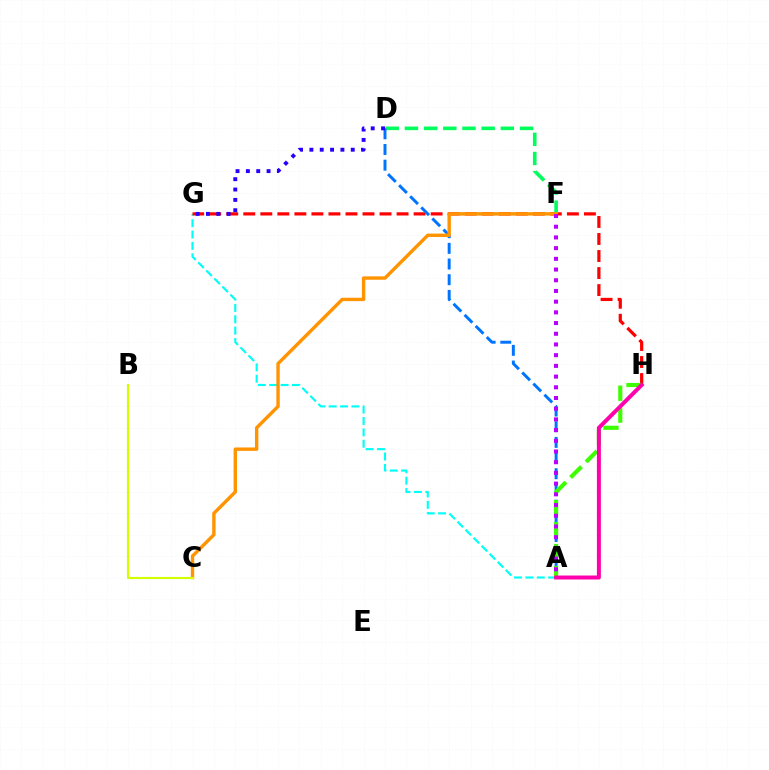{('A', 'G'): [{'color': '#00fff6', 'line_style': 'dashed', 'thickness': 1.55}], ('G', 'H'): [{'color': '#ff0000', 'line_style': 'dashed', 'thickness': 2.31}], ('D', 'F'): [{'color': '#00ff5c', 'line_style': 'dashed', 'thickness': 2.61}], ('A', 'D'): [{'color': '#0074ff', 'line_style': 'dashed', 'thickness': 2.13}], ('D', 'G'): [{'color': '#2500ff', 'line_style': 'dotted', 'thickness': 2.81}], ('A', 'H'): [{'color': '#3dff00', 'line_style': 'dashed', 'thickness': 2.98}, {'color': '#ff00ac', 'line_style': 'solid', 'thickness': 2.86}], ('C', 'F'): [{'color': '#ff9400', 'line_style': 'solid', 'thickness': 2.44}], ('B', 'C'): [{'color': '#d1ff00', 'line_style': 'solid', 'thickness': 1.54}], ('A', 'F'): [{'color': '#b900ff', 'line_style': 'dotted', 'thickness': 2.91}]}